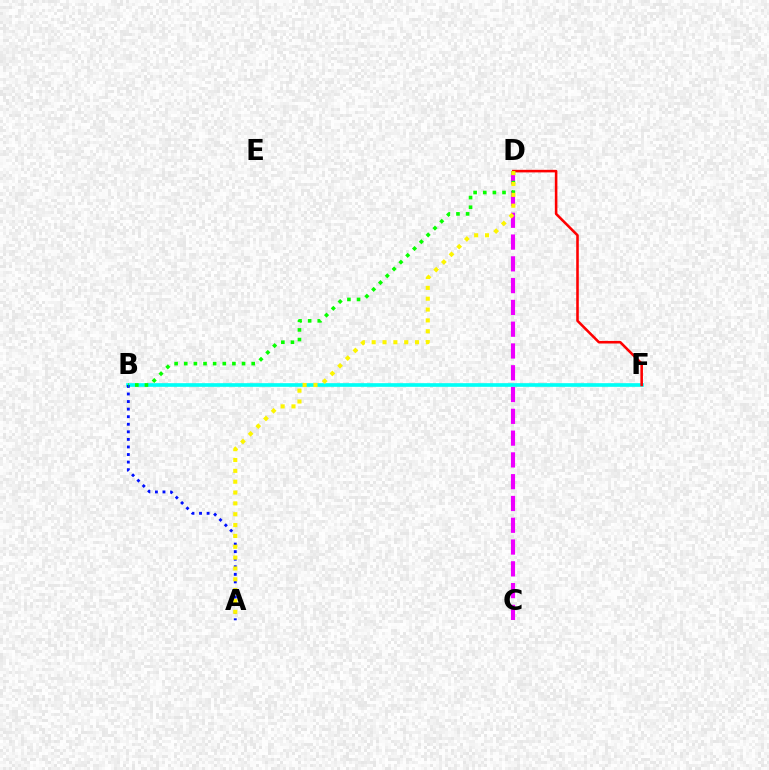{('B', 'F'): [{'color': '#00fff6', 'line_style': 'solid', 'thickness': 2.63}], ('A', 'B'): [{'color': '#0010ff', 'line_style': 'dotted', 'thickness': 2.06}], ('C', 'D'): [{'color': '#ee00ff', 'line_style': 'dashed', 'thickness': 2.96}], ('D', 'F'): [{'color': '#ff0000', 'line_style': 'solid', 'thickness': 1.85}], ('B', 'D'): [{'color': '#08ff00', 'line_style': 'dotted', 'thickness': 2.62}], ('A', 'D'): [{'color': '#fcf500', 'line_style': 'dotted', 'thickness': 2.95}]}